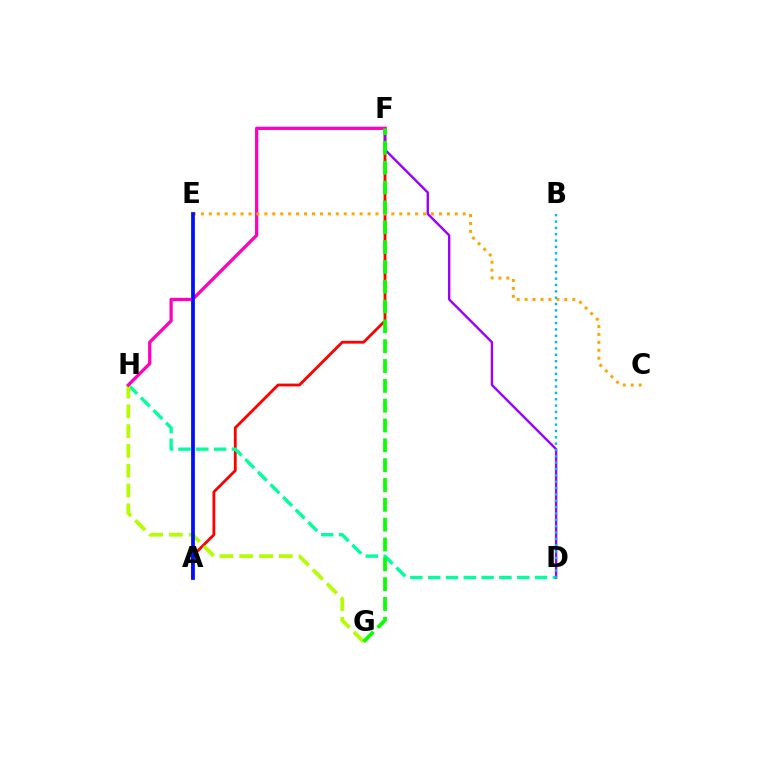{('A', 'F'): [{'color': '#ff0000', 'line_style': 'solid', 'thickness': 2.03}], ('D', 'H'): [{'color': '#00ff9d', 'line_style': 'dashed', 'thickness': 2.42}], ('G', 'H'): [{'color': '#b3ff00', 'line_style': 'dashed', 'thickness': 2.69}], ('D', 'F'): [{'color': '#9b00ff', 'line_style': 'solid', 'thickness': 1.72}], ('F', 'H'): [{'color': '#ff00bd', 'line_style': 'solid', 'thickness': 2.35}], ('C', 'E'): [{'color': '#ffa500', 'line_style': 'dotted', 'thickness': 2.16}], ('A', 'E'): [{'color': '#0010ff', 'line_style': 'solid', 'thickness': 2.72}], ('F', 'G'): [{'color': '#08ff00', 'line_style': 'dashed', 'thickness': 2.69}], ('B', 'D'): [{'color': '#00b5ff', 'line_style': 'dotted', 'thickness': 1.72}]}